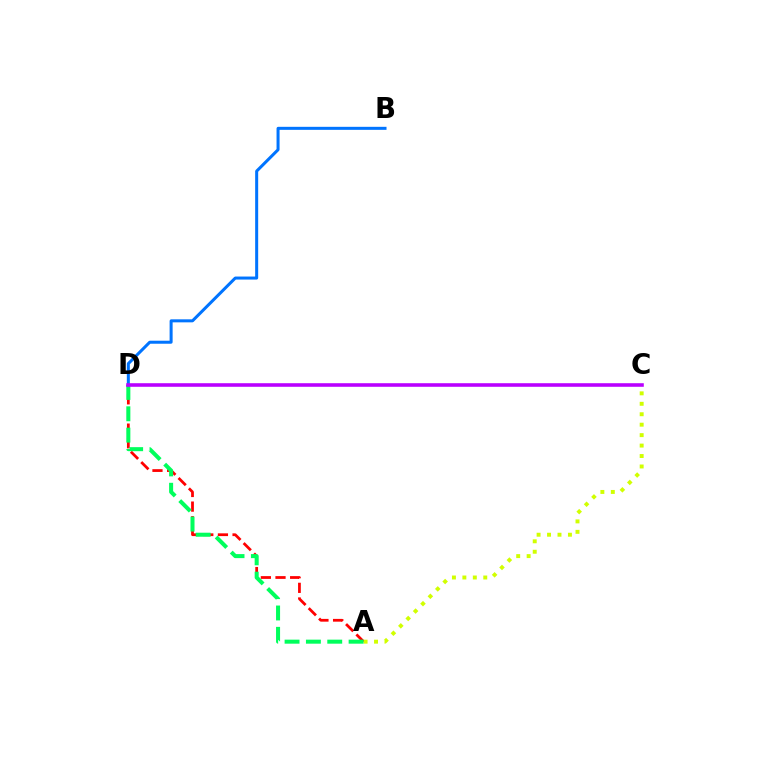{('A', 'D'): [{'color': '#ff0000', 'line_style': 'dashed', 'thickness': 1.99}, {'color': '#00ff5c', 'line_style': 'dashed', 'thickness': 2.9}], ('A', 'C'): [{'color': '#d1ff00', 'line_style': 'dotted', 'thickness': 2.84}], ('B', 'D'): [{'color': '#0074ff', 'line_style': 'solid', 'thickness': 2.18}], ('C', 'D'): [{'color': '#b900ff', 'line_style': 'solid', 'thickness': 2.57}]}